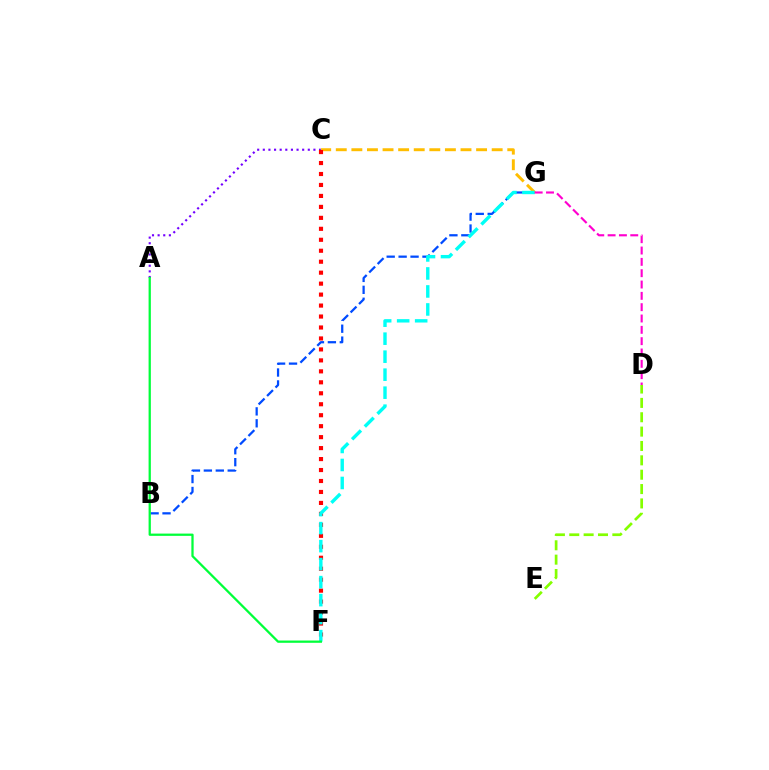{('B', 'G'): [{'color': '#004bff', 'line_style': 'dashed', 'thickness': 1.62}], ('C', 'G'): [{'color': '#ffbd00', 'line_style': 'dashed', 'thickness': 2.12}], ('D', 'E'): [{'color': '#84ff00', 'line_style': 'dashed', 'thickness': 1.95}], ('A', 'C'): [{'color': '#7200ff', 'line_style': 'dotted', 'thickness': 1.53}], ('C', 'F'): [{'color': '#ff0000', 'line_style': 'dotted', 'thickness': 2.98}], ('F', 'G'): [{'color': '#00fff6', 'line_style': 'dashed', 'thickness': 2.45}], ('D', 'G'): [{'color': '#ff00cf', 'line_style': 'dashed', 'thickness': 1.54}], ('A', 'F'): [{'color': '#00ff39', 'line_style': 'solid', 'thickness': 1.63}]}